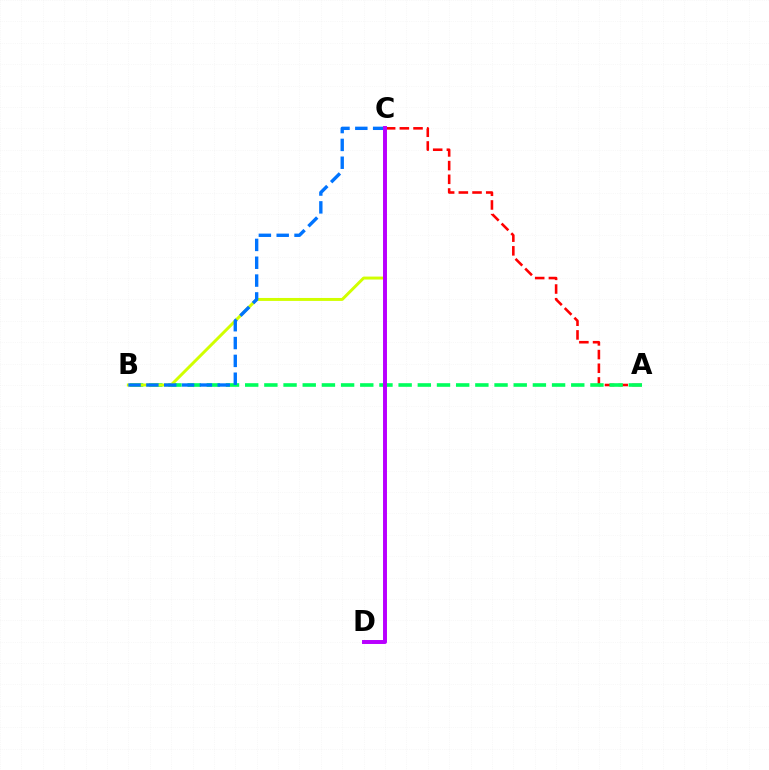{('A', 'C'): [{'color': '#ff0000', 'line_style': 'dashed', 'thickness': 1.86}], ('A', 'B'): [{'color': '#00ff5c', 'line_style': 'dashed', 'thickness': 2.61}], ('B', 'C'): [{'color': '#d1ff00', 'line_style': 'solid', 'thickness': 2.12}, {'color': '#0074ff', 'line_style': 'dashed', 'thickness': 2.42}], ('C', 'D'): [{'color': '#b900ff', 'line_style': 'solid', 'thickness': 2.85}]}